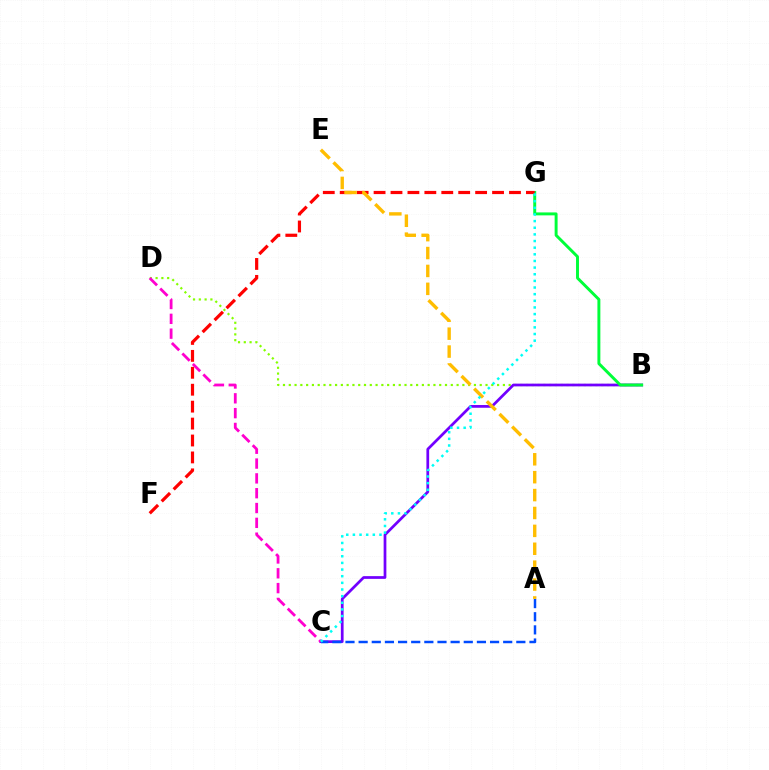{('B', 'D'): [{'color': '#84ff00', 'line_style': 'dotted', 'thickness': 1.57}], ('B', 'C'): [{'color': '#7200ff', 'line_style': 'solid', 'thickness': 1.97}], ('C', 'D'): [{'color': '#ff00cf', 'line_style': 'dashed', 'thickness': 2.01}], ('A', 'C'): [{'color': '#004bff', 'line_style': 'dashed', 'thickness': 1.79}], ('B', 'G'): [{'color': '#00ff39', 'line_style': 'solid', 'thickness': 2.12}], ('F', 'G'): [{'color': '#ff0000', 'line_style': 'dashed', 'thickness': 2.3}], ('A', 'E'): [{'color': '#ffbd00', 'line_style': 'dashed', 'thickness': 2.43}], ('C', 'G'): [{'color': '#00fff6', 'line_style': 'dotted', 'thickness': 1.8}]}